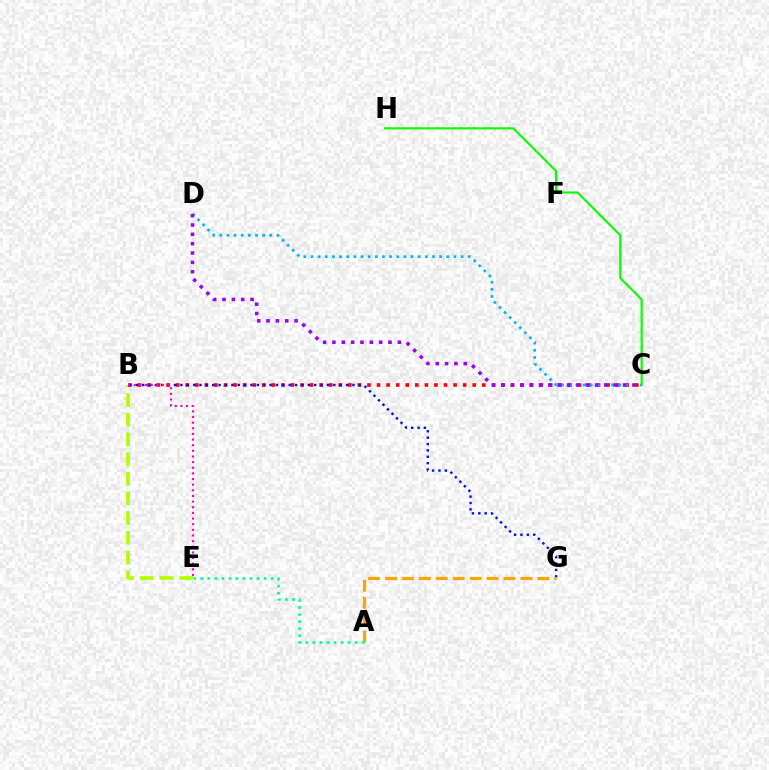{('B', 'E'): [{'color': '#b3ff00', 'line_style': 'dashed', 'thickness': 2.67}, {'color': '#ff00bd', 'line_style': 'dotted', 'thickness': 1.53}], ('B', 'C'): [{'color': '#ff0000', 'line_style': 'dotted', 'thickness': 2.6}], ('C', 'D'): [{'color': '#00b5ff', 'line_style': 'dotted', 'thickness': 1.94}, {'color': '#9b00ff', 'line_style': 'dotted', 'thickness': 2.54}], ('C', 'H'): [{'color': '#08ff00', 'line_style': 'solid', 'thickness': 1.55}], ('B', 'G'): [{'color': '#0010ff', 'line_style': 'dotted', 'thickness': 1.73}], ('A', 'G'): [{'color': '#ffa500', 'line_style': 'dashed', 'thickness': 2.3}], ('A', 'E'): [{'color': '#00ff9d', 'line_style': 'dotted', 'thickness': 1.91}]}